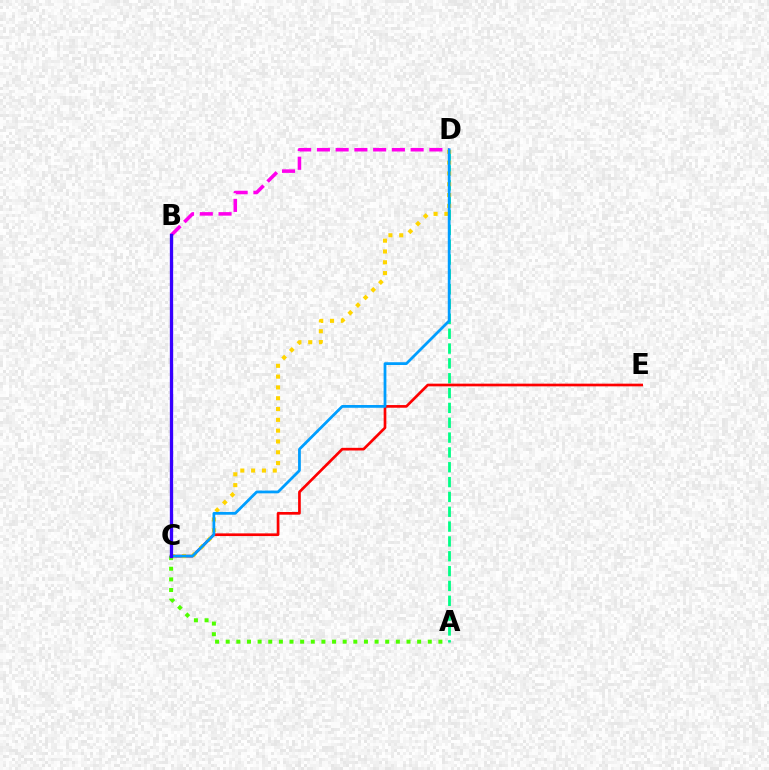{('A', 'C'): [{'color': '#4fff00', 'line_style': 'dotted', 'thickness': 2.89}], ('A', 'D'): [{'color': '#00ff86', 'line_style': 'dashed', 'thickness': 2.02}], ('C', 'E'): [{'color': '#ff0000', 'line_style': 'solid', 'thickness': 1.93}], ('B', 'D'): [{'color': '#ff00ed', 'line_style': 'dashed', 'thickness': 2.55}], ('C', 'D'): [{'color': '#ffd500', 'line_style': 'dotted', 'thickness': 2.94}, {'color': '#009eff', 'line_style': 'solid', 'thickness': 2.0}], ('B', 'C'): [{'color': '#3700ff', 'line_style': 'solid', 'thickness': 2.37}]}